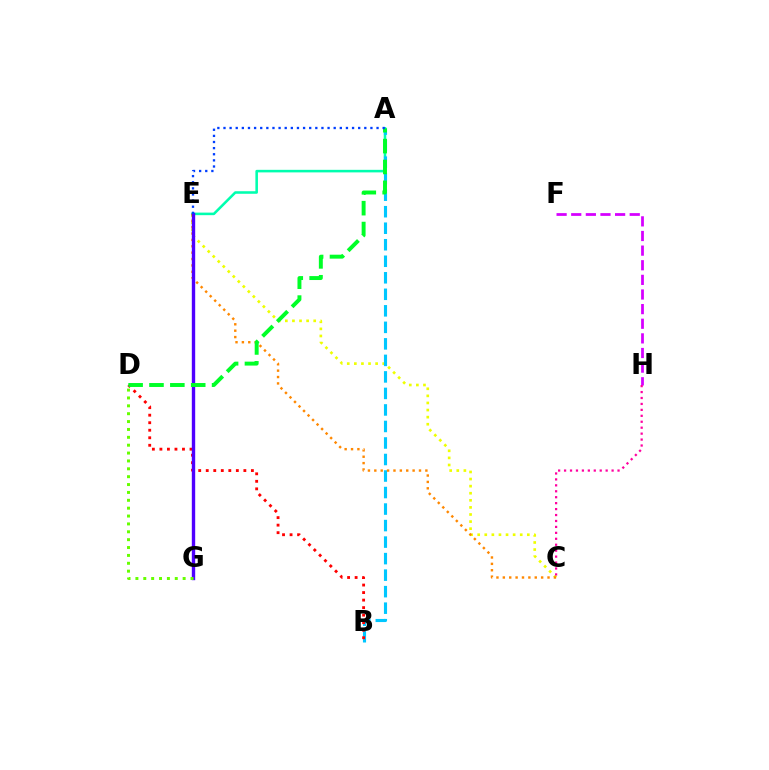{('C', 'E'): [{'color': '#eeff00', 'line_style': 'dotted', 'thickness': 1.93}, {'color': '#ff8800', 'line_style': 'dotted', 'thickness': 1.73}], ('A', 'E'): [{'color': '#00ffaf', 'line_style': 'solid', 'thickness': 1.84}, {'color': '#003fff', 'line_style': 'dotted', 'thickness': 1.66}], ('A', 'B'): [{'color': '#00c7ff', 'line_style': 'dashed', 'thickness': 2.24}], ('F', 'H'): [{'color': '#d600ff', 'line_style': 'dashed', 'thickness': 1.99}], ('B', 'D'): [{'color': '#ff0000', 'line_style': 'dotted', 'thickness': 2.04}], ('E', 'G'): [{'color': '#4f00ff', 'line_style': 'solid', 'thickness': 2.43}], ('D', 'G'): [{'color': '#66ff00', 'line_style': 'dotted', 'thickness': 2.14}], ('A', 'D'): [{'color': '#00ff27', 'line_style': 'dashed', 'thickness': 2.83}], ('C', 'H'): [{'color': '#ff00a0', 'line_style': 'dotted', 'thickness': 1.61}]}